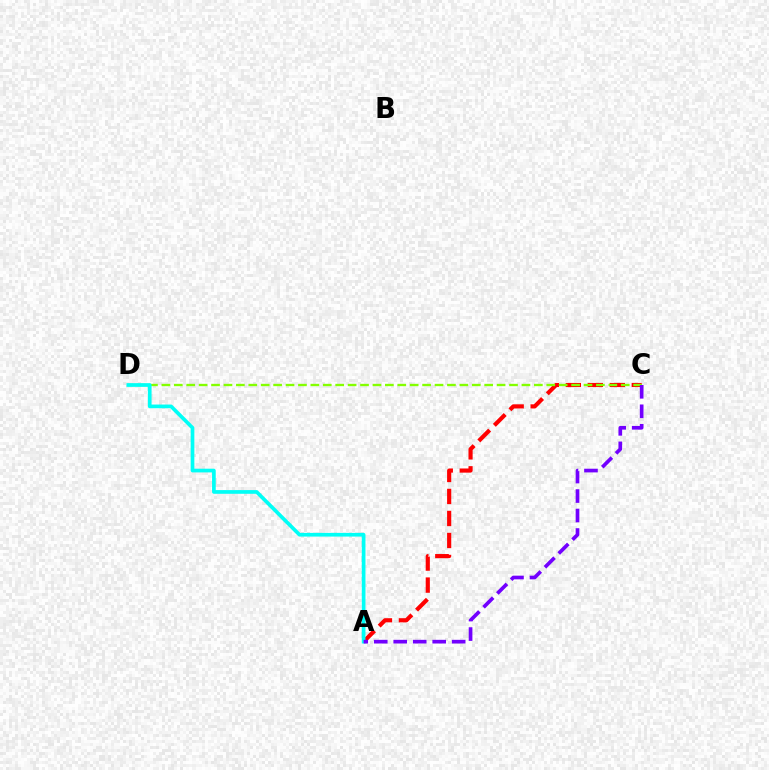{('A', 'C'): [{'color': '#ff0000', 'line_style': 'dashed', 'thickness': 2.99}, {'color': '#7200ff', 'line_style': 'dashed', 'thickness': 2.65}], ('C', 'D'): [{'color': '#84ff00', 'line_style': 'dashed', 'thickness': 1.69}], ('A', 'D'): [{'color': '#00fff6', 'line_style': 'solid', 'thickness': 2.66}]}